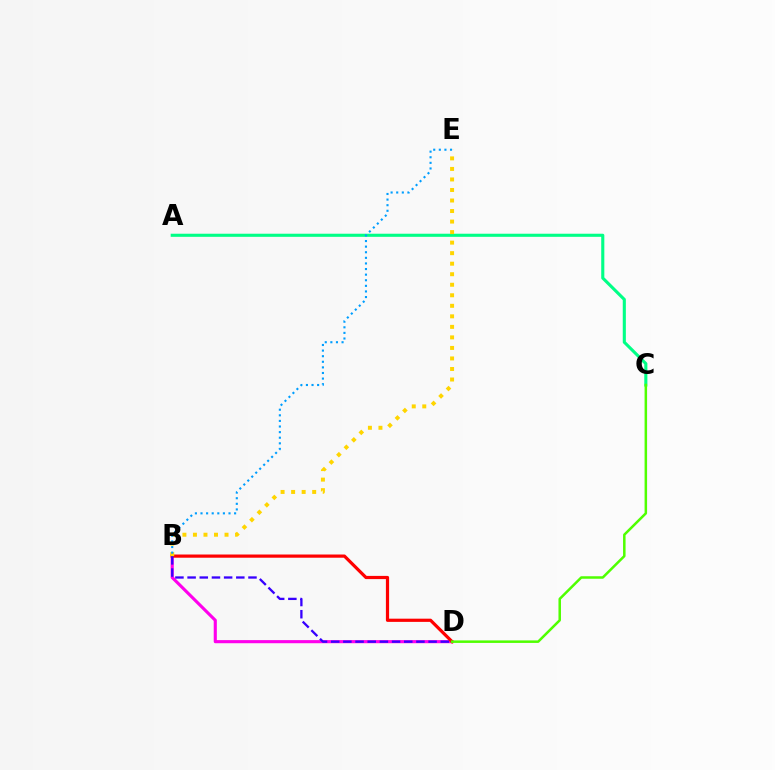{('A', 'C'): [{'color': '#00ff86', 'line_style': 'solid', 'thickness': 2.23}], ('B', 'D'): [{'color': '#ff00ed', 'line_style': 'solid', 'thickness': 2.24}, {'color': '#ff0000', 'line_style': 'solid', 'thickness': 2.31}, {'color': '#3700ff', 'line_style': 'dashed', 'thickness': 1.65}], ('B', 'E'): [{'color': '#ffd500', 'line_style': 'dotted', 'thickness': 2.86}, {'color': '#009eff', 'line_style': 'dotted', 'thickness': 1.52}], ('C', 'D'): [{'color': '#4fff00', 'line_style': 'solid', 'thickness': 1.81}]}